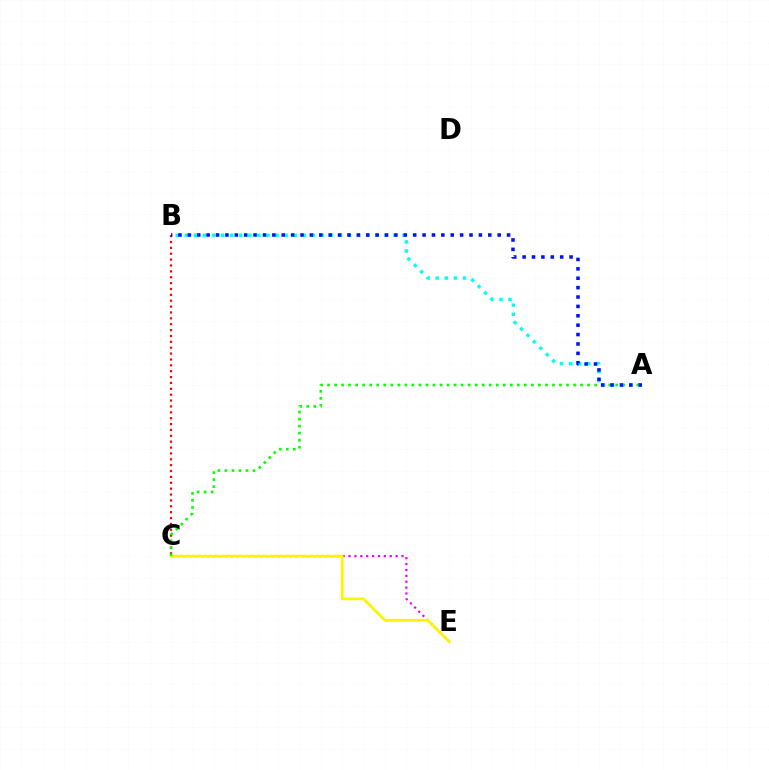{('C', 'E'): [{'color': '#ee00ff', 'line_style': 'dotted', 'thickness': 1.6}, {'color': '#fcf500', 'line_style': 'solid', 'thickness': 1.99}], ('B', 'C'): [{'color': '#ff0000', 'line_style': 'dotted', 'thickness': 1.6}], ('A', 'C'): [{'color': '#08ff00', 'line_style': 'dotted', 'thickness': 1.91}], ('A', 'B'): [{'color': '#00fff6', 'line_style': 'dotted', 'thickness': 2.46}, {'color': '#0010ff', 'line_style': 'dotted', 'thickness': 2.55}]}